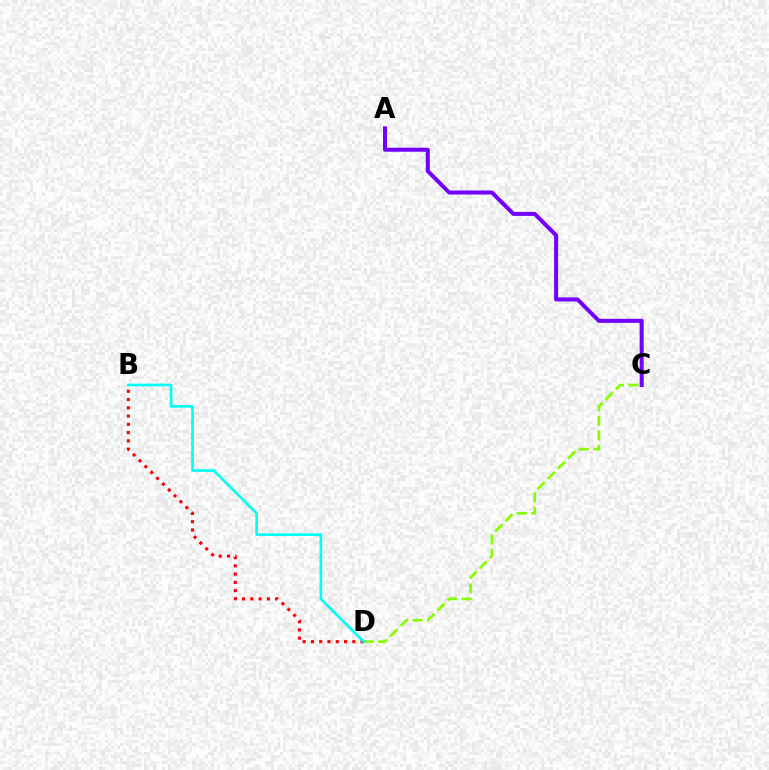{('A', 'C'): [{'color': '#7200ff', 'line_style': 'solid', 'thickness': 2.89}], ('B', 'D'): [{'color': '#ff0000', 'line_style': 'dotted', 'thickness': 2.25}, {'color': '#00fff6', 'line_style': 'solid', 'thickness': 1.93}], ('C', 'D'): [{'color': '#84ff00', 'line_style': 'dashed', 'thickness': 1.96}]}